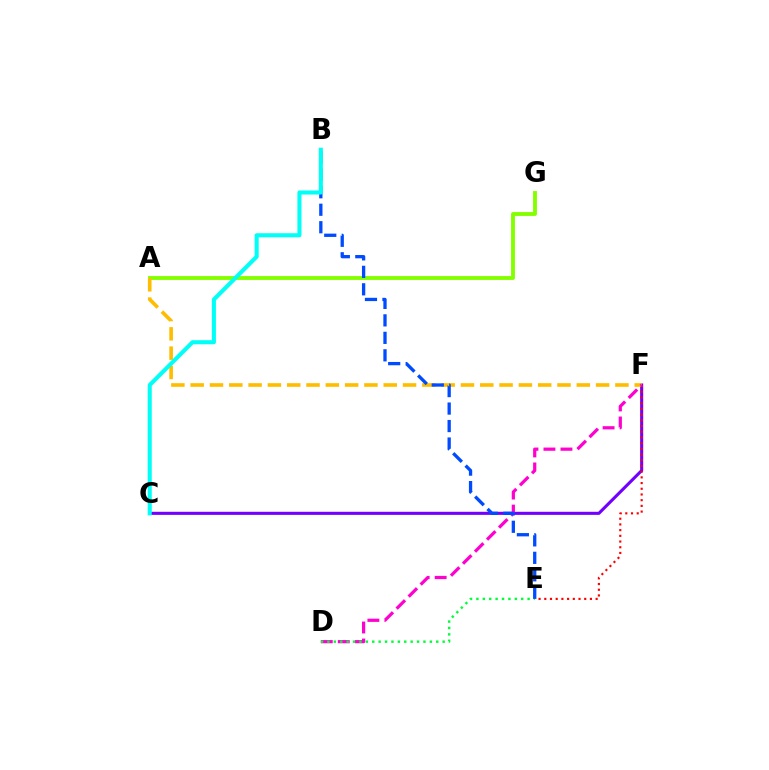{('C', 'F'): [{'color': '#7200ff', 'line_style': 'solid', 'thickness': 2.22}], ('A', 'G'): [{'color': '#84ff00', 'line_style': 'solid', 'thickness': 2.8}], ('A', 'F'): [{'color': '#ffbd00', 'line_style': 'dashed', 'thickness': 2.62}], ('E', 'F'): [{'color': '#ff0000', 'line_style': 'dotted', 'thickness': 1.55}], ('D', 'F'): [{'color': '#ff00cf', 'line_style': 'dashed', 'thickness': 2.31}], ('D', 'E'): [{'color': '#00ff39', 'line_style': 'dotted', 'thickness': 1.74}], ('B', 'E'): [{'color': '#004bff', 'line_style': 'dashed', 'thickness': 2.37}], ('B', 'C'): [{'color': '#00fff6', 'line_style': 'solid', 'thickness': 2.92}]}